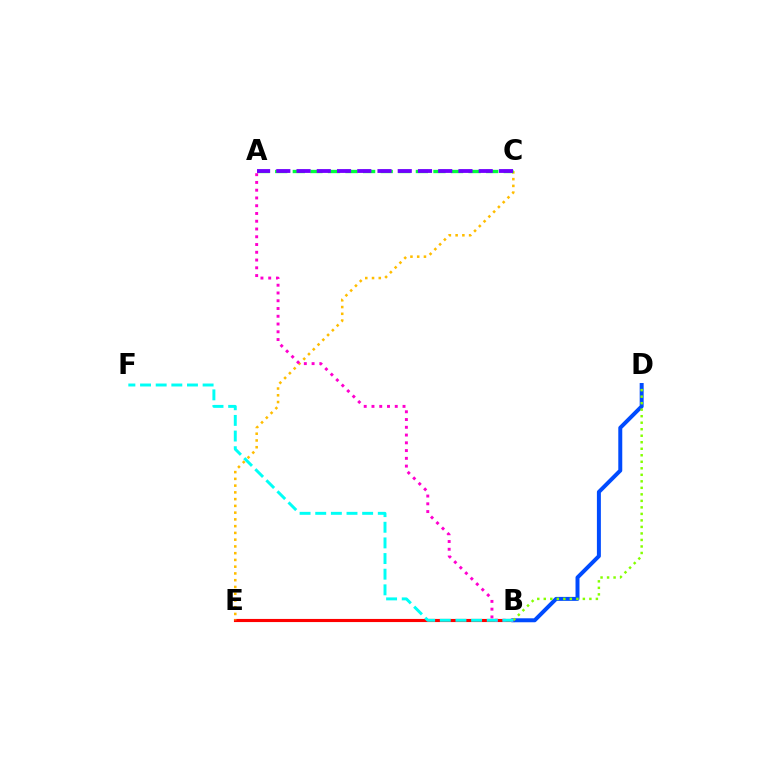{('B', 'E'): [{'color': '#ff0000', 'line_style': 'solid', 'thickness': 2.25}], ('C', 'E'): [{'color': '#ffbd00', 'line_style': 'dotted', 'thickness': 1.83}], ('B', 'D'): [{'color': '#004bff', 'line_style': 'solid', 'thickness': 2.86}, {'color': '#84ff00', 'line_style': 'dotted', 'thickness': 1.77}], ('A', 'C'): [{'color': '#00ff39', 'line_style': 'dashed', 'thickness': 2.39}, {'color': '#7200ff', 'line_style': 'dashed', 'thickness': 2.75}], ('A', 'B'): [{'color': '#ff00cf', 'line_style': 'dotted', 'thickness': 2.11}], ('B', 'F'): [{'color': '#00fff6', 'line_style': 'dashed', 'thickness': 2.13}]}